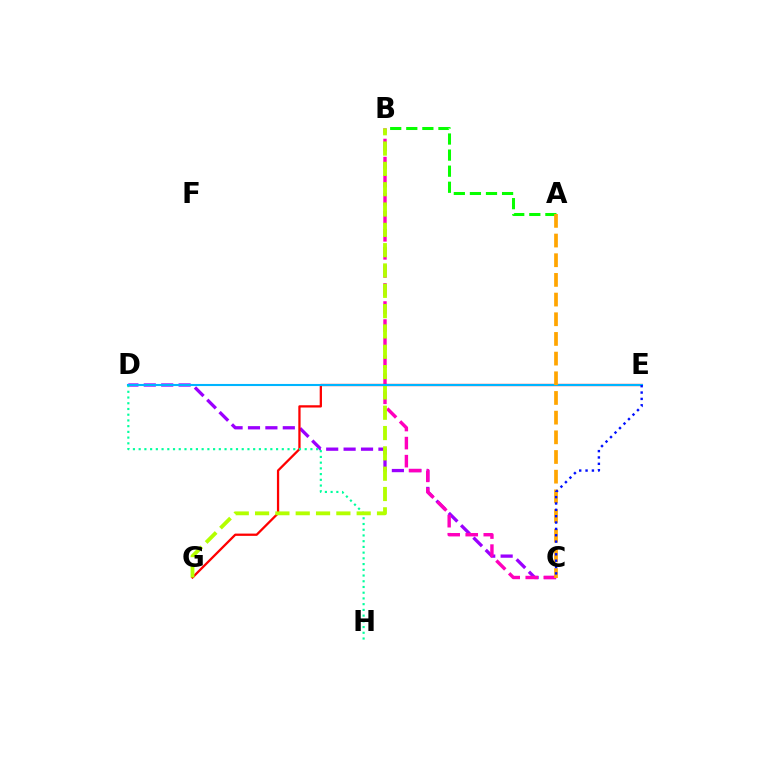{('C', 'D'): [{'color': '#9b00ff', 'line_style': 'dashed', 'thickness': 2.37}], ('B', 'C'): [{'color': '#ff00bd', 'line_style': 'dashed', 'thickness': 2.45}], ('E', 'G'): [{'color': '#ff0000', 'line_style': 'solid', 'thickness': 1.64}], ('A', 'B'): [{'color': '#08ff00', 'line_style': 'dashed', 'thickness': 2.18}], ('D', 'H'): [{'color': '#00ff9d', 'line_style': 'dotted', 'thickness': 1.56}], ('B', 'G'): [{'color': '#b3ff00', 'line_style': 'dashed', 'thickness': 2.76}], ('D', 'E'): [{'color': '#00b5ff', 'line_style': 'solid', 'thickness': 1.51}], ('A', 'C'): [{'color': '#ffa500', 'line_style': 'dashed', 'thickness': 2.67}], ('C', 'E'): [{'color': '#0010ff', 'line_style': 'dotted', 'thickness': 1.73}]}